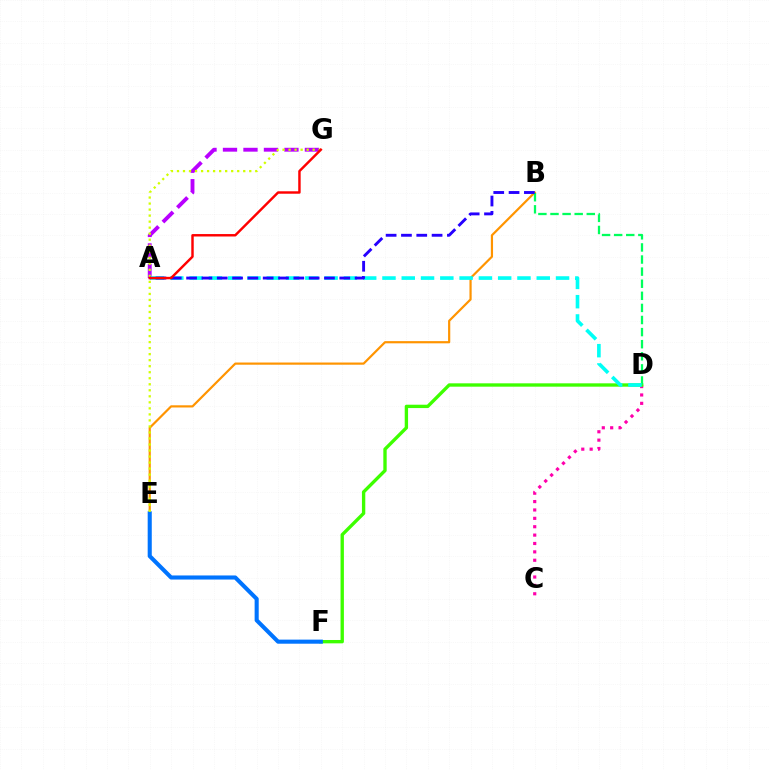{('A', 'G'): [{'color': '#b900ff', 'line_style': 'dashed', 'thickness': 2.78}, {'color': '#ff0000', 'line_style': 'solid', 'thickness': 1.76}], ('C', 'D'): [{'color': '#ff00ac', 'line_style': 'dotted', 'thickness': 2.28}], ('D', 'F'): [{'color': '#3dff00', 'line_style': 'solid', 'thickness': 2.41}], ('B', 'E'): [{'color': '#ff9400', 'line_style': 'solid', 'thickness': 1.58}], ('E', 'F'): [{'color': '#0074ff', 'line_style': 'solid', 'thickness': 2.94}], ('B', 'D'): [{'color': '#00ff5c', 'line_style': 'dashed', 'thickness': 1.64}], ('E', 'G'): [{'color': '#d1ff00', 'line_style': 'dotted', 'thickness': 1.64}], ('A', 'D'): [{'color': '#00fff6', 'line_style': 'dashed', 'thickness': 2.62}], ('A', 'B'): [{'color': '#2500ff', 'line_style': 'dashed', 'thickness': 2.08}]}